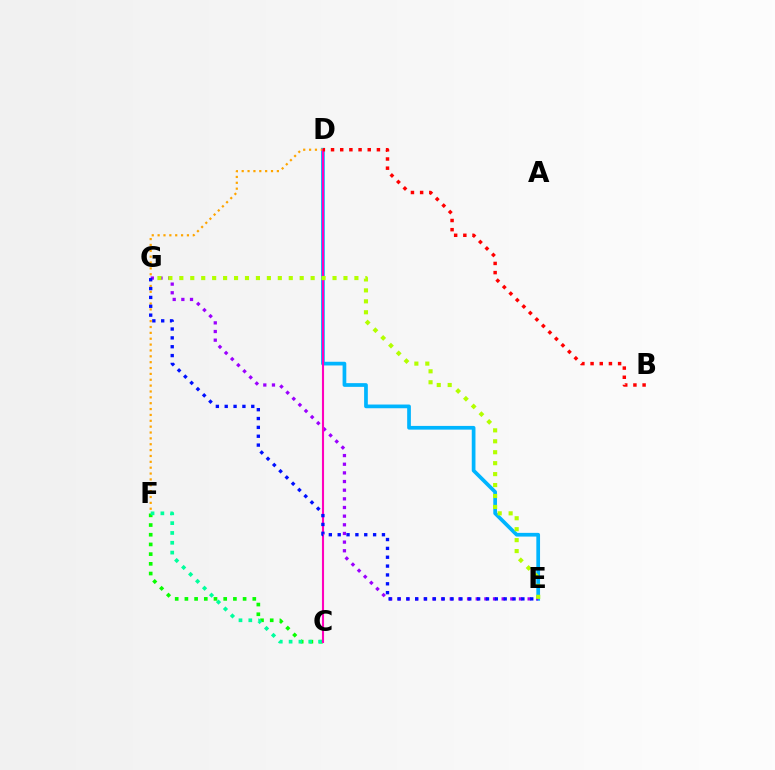{('D', 'E'): [{'color': '#00b5ff', 'line_style': 'solid', 'thickness': 2.67}], ('E', 'G'): [{'color': '#9b00ff', 'line_style': 'dotted', 'thickness': 2.35}, {'color': '#b3ff00', 'line_style': 'dotted', 'thickness': 2.97}, {'color': '#0010ff', 'line_style': 'dotted', 'thickness': 2.41}], ('C', 'F'): [{'color': '#08ff00', 'line_style': 'dotted', 'thickness': 2.64}, {'color': '#00ff9d', 'line_style': 'dotted', 'thickness': 2.67}], ('D', 'F'): [{'color': '#ffa500', 'line_style': 'dotted', 'thickness': 1.59}], ('C', 'D'): [{'color': '#ff00bd', 'line_style': 'solid', 'thickness': 1.52}], ('B', 'D'): [{'color': '#ff0000', 'line_style': 'dotted', 'thickness': 2.49}]}